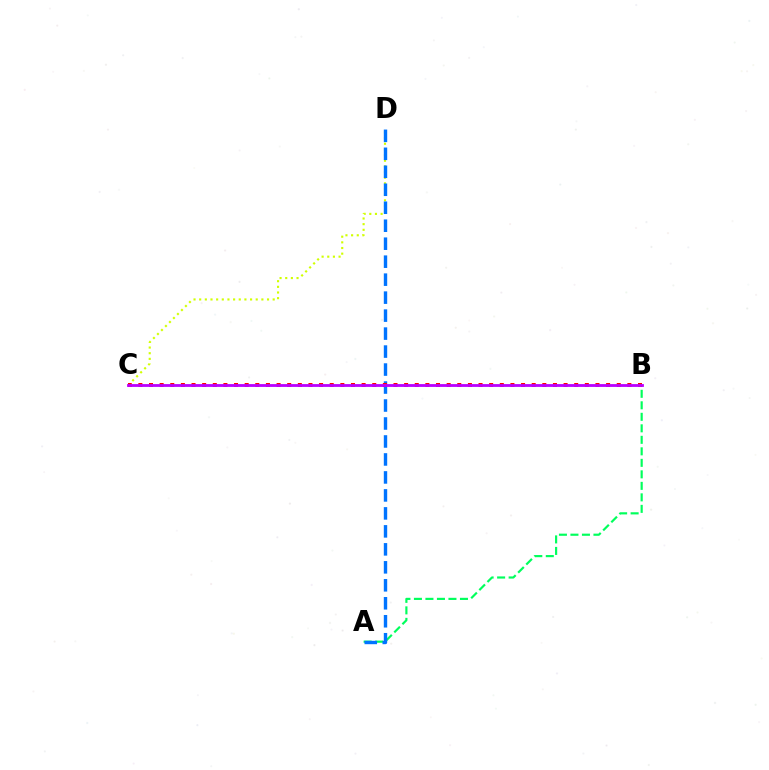{('A', 'B'): [{'color': '#00ff5c', 'line_style': 'dashed', 'thickness': 1.56}], ('C', 'D'): [{'color': '#d1ff00', 'line_style': 'dotted', 'thickness': 1.54}], ('A', 'D'): [{'color': '#0074ff', 'line_style': 'dashed', 'thickness': 2.44}], ('B', 'C'): [{'color': '#ff0000', 'line_style': 'dotted', 'thickness': 2.89}, {'color': '#b900ff', 'line_style': 'solid', 'thickness': 2.03}]}